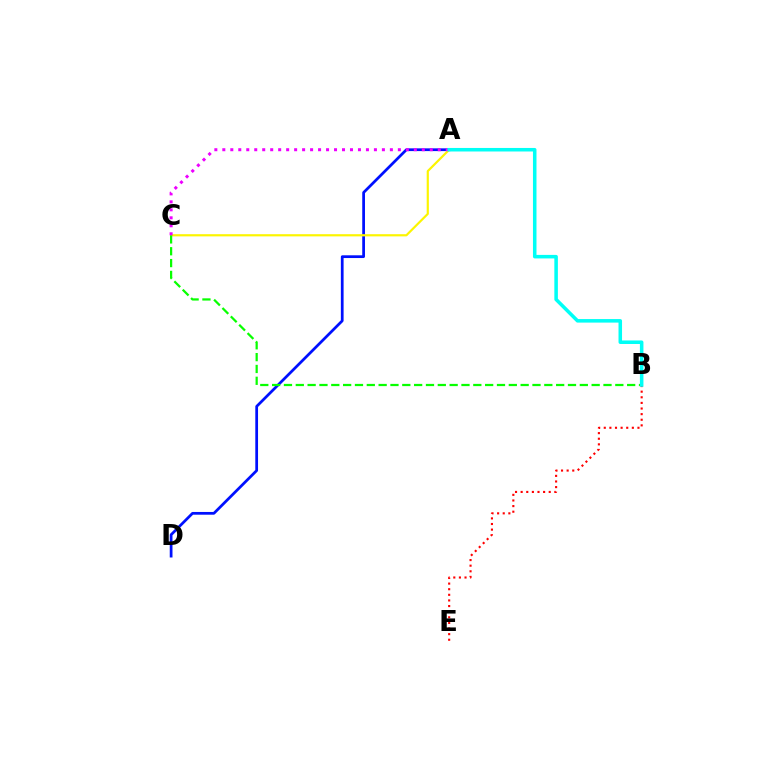{('A', 'D'): [{'color': '#0010ff', 'line_style': 'solid', 'thickness': 1.97}], ('A', 'C'): [{'color': '#fcf500', 'line_style': 'solid', 'thickness': 1.57}, {'color': '#ee00ff', 'line_style': 'dotted', 'thickness': 2.17}], ('B', 'C'): [{'color': '#08ff00', 'line_style': 'dashed', 'thickness': 1.61}], ('B', 'E'): [{'color': '#ff0000', 'line_style': 'dotted', 'thickness': 1.53}], ('A', 'B'): [{'color': '#00fff6', 'line_style': 'solid', 'thickness': 2.54}]}